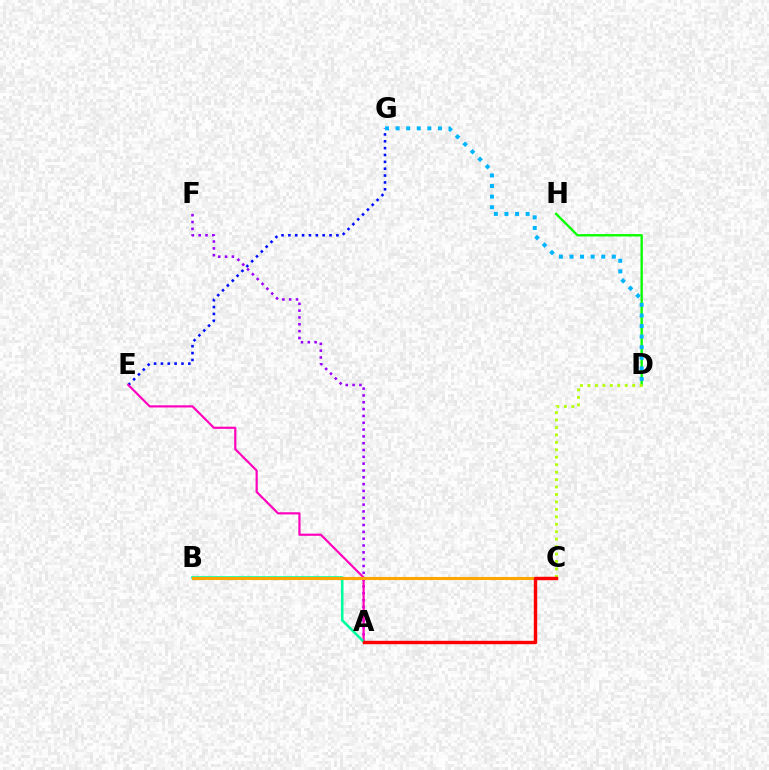{('E', 'G'): [{'color': '#0010ff', 'line_style': 'dotted', 'thickness': 1.86}], ('D', 'H'): [{'color': '#08ff00', 'line_style': 'solid', 'thickness': 1.7}], ('C', 'D'): [{'color': '#b3ff00', 'line_style': 'dotted', 'thickness': 2.02}], ('D', 'G'): [{'color': '#00b5ff', 'line_style': 'dotted', 'thickness': 2.88}], ('A', 'F'): [{'color': '#9b00ff', 'line_style': 'dotted', 'thickness': 1.85}], ('A', 'E'): [{'color': '#ff00bd', 'line_style': 'solid', 'thickness': 1.57}], ('A', 'B'): [{'color': '#00ff9d', 'line_style': 'solid', 'thickness': 1.85}], ('B', 'C'): [{'color': '#ffa500', 'line_style': 'solid', 'thickness': 2.21}], ('A', 'C'): [{'color': '#ff0000', 'line_style': 'solid', 'thickness': 2.46}]}